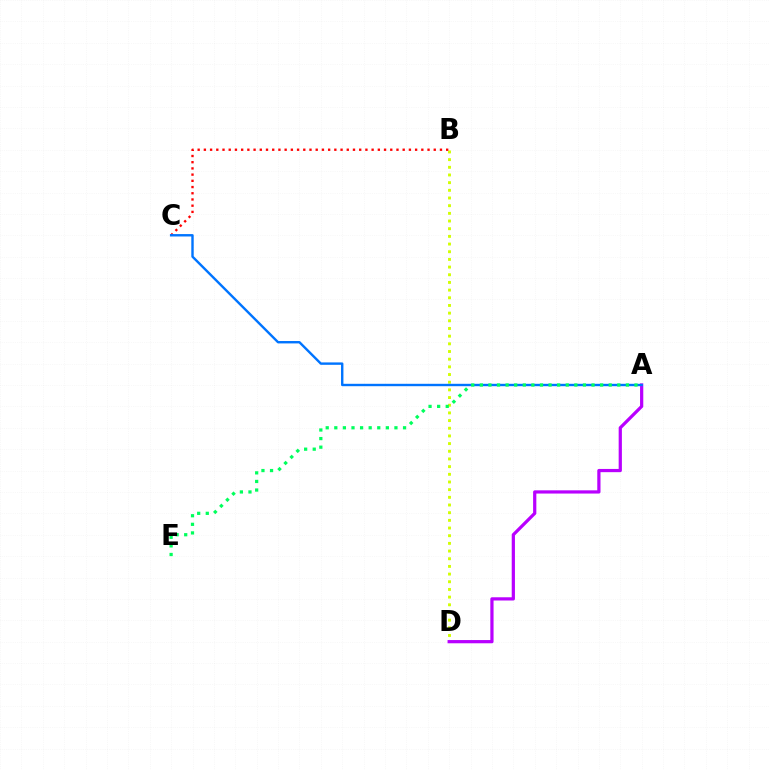{('B', 'D'): [{'color': '#d1ff00', 'line_style': 'dotted', 'thickness': 2.09}], ('B', 'C'): [{'color': '#ff0000', 'line_style': 'dotted', 'thickness': 1.69}], ('A', 'D'): [{'color': '#b900ff', 'line_style': 'solid', 'thickness': 2.32}], ('A', 'C'): [{'color': '#0074ff', 'line_style': 'solid', 'thickness': 1.73}], ('A', 'E'): [{'color': '#00ff5c', 'line_style': 'dotted', 'thickness': 2.33}]}